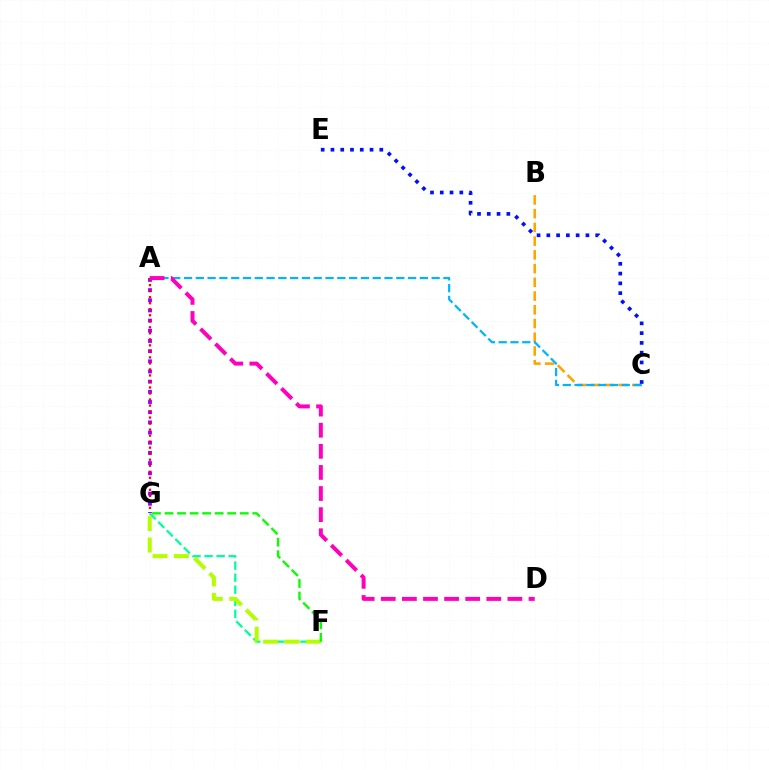{('B', 'C'): [{'color': '#ffa500', 'line_style': 'dashed', 'thickness': 1.87}], ('A', 'G'): [{'color': '#9b00ff', 'line_style': 'dotted', 'thickness': 2.76}, {'color': '#ff0000', 'line_style': 'dotted', 'thickness': 1.64}], ('A', 'C'): [{'color': '#00b5ff', 'line_style': 'dashed', 'thickness': 1.6}], ('F', 'G'): [{'color': '#00ff9d', 'line_style': 'dashed', 'thickness': 1.64}, {'color': '#b3ff00', 'line_style': 'dashed', 'thickness': 2.9}, {'color': '#08ff00', 'line_style': 'dashed', 'thickness': 1.7}], ('C', 'E'): [{'color': '#0010ff', 'line_style': 'dotted', 'thickness': 2.66}], ('A', 'D'): [{'color': '#ff00bd', 'line_style': 'dashed', 'thickness': 2.87}]}